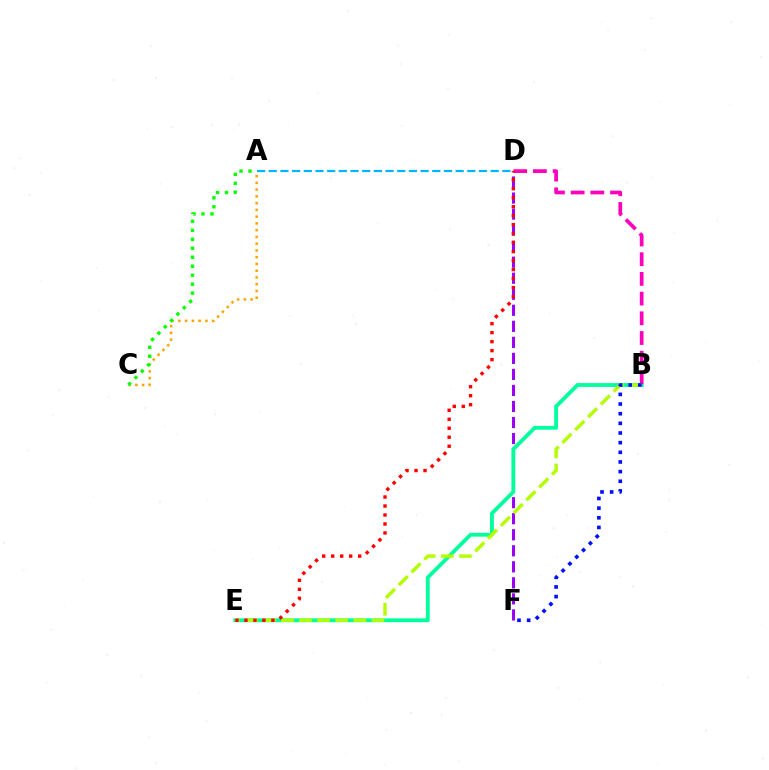{('D', 'F'): [{'color': '#9b00ff', 'line_style': 'dashed', 'thickness': 2.18}], ('B', 'E'): [{'color': '#00ff9d', 'line_style': 'solid', 'thickness': 2.76}, {'color': '#b3ff00', 'line_style': 'dashed', 'thickness': 2.46}], ('B', 'D'): [{'color': '#ff00bd', 'line_style': 'dashed', 'thickness': 2.68}], ('A', 'C'): [{'color': '#ffa500', 'line_style': 'dotted', 'thickness': 1.84}, {'color': '#08ff00', 'line_style': 'dotted', 'thickness': 2.44}], ('A', 'D'): [{'color': '#00b5ff', 'line_style': 'dashed', 'thickness': 1.59}], ('D', 'E'): [{'color': '#ff0000', 'line_style': 'dotted', 'thickness': 2.44}], ('B', 'F'): [{'color': '#0010ff', 'line_style': 'dotted', 'thickness': 2.62}]}